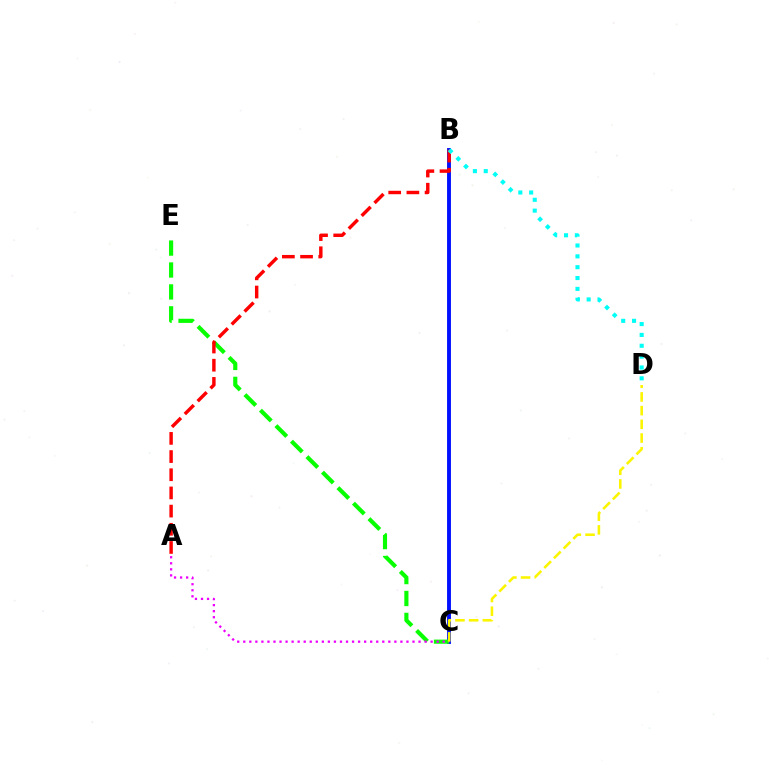{('B', 'C'): [{'color': '#0010ff', 'line_style': 'solid', 'thickness': 2.8}], ('C', 'E'): [{'color': '#08ff00', 'line_style': 'dashed', 'thickness': 2.98}], ('A', 'C'): [{'color': '#ee00ff', 'line_style': 'dotted', 'thickness': 1.64}], ('A', 'B'): [{'color': '#ff0000', 'line_style': 'dashed', 'thickness': 2.47}], ('B', 'D'): [{'color': '#00fff6', 'line_style': 'dotted', 'thickness': 2.95}], ('C', 'D'): [{'color': '#fcf500', 'line_style': 'dashed', 'thickness': 1.86}]}